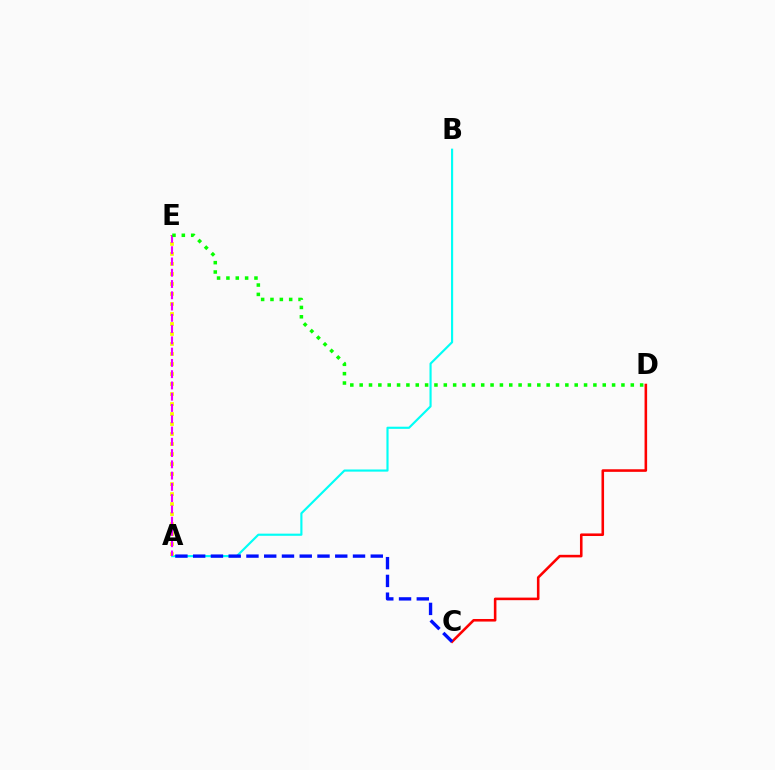{('C', 'D'): [{'color': '#ff0000', 'line_style': 'solid', 'thickness': 1.86}], ('A', 'B'): [{'color': '#00fff6', 'line_style': 'solid', 'thickness': 1.55}], ('A', 'E'): [{'color': '#fcf500', 'line_style': 'dotted', 'thickness': 2.72}, {'color': '#ee00ff', 'line_style': 'dashed', 'thickness': 1.53}], ('A', 'C'): [{'color': '#0010ff', 'line_style': 'dashed', 'thickness': 2.41}], ('D', 'E'): [{'color': '#08ff00', 'line_style': 'dotted', 'thickness': 2.54}]}